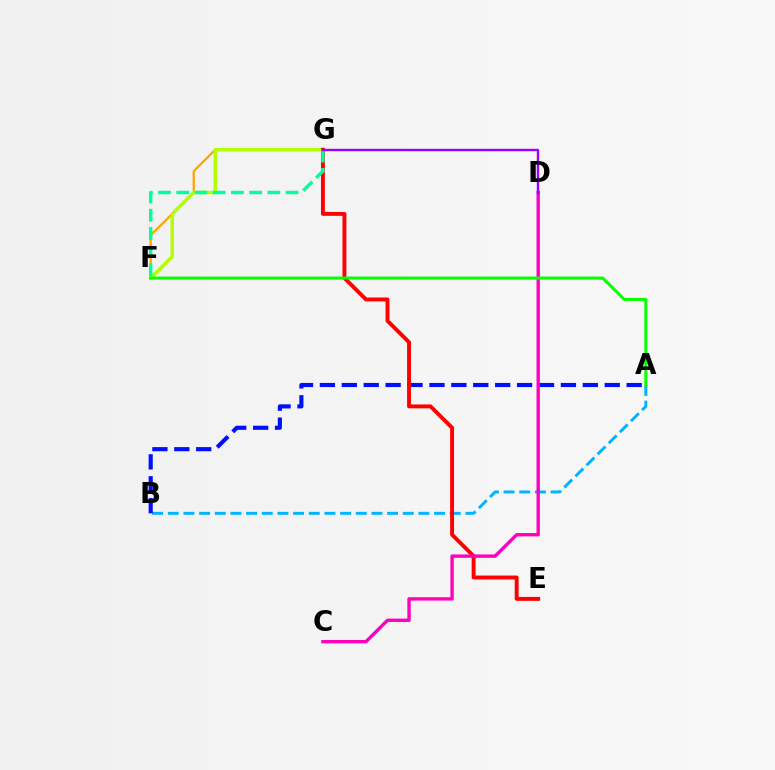{('F', 'G'): [{'color': '#ffa500', 'line_style': 'solid', 'thickness': 1.64}, {'color': '#b3ff00', 'line_style': 'solid', 'thickness': 2.5}, {'color': '#00ff9d', 'line_style': 'dashed', 'thickness': 2.48}], ('A', 'B'): [{'color': '#00b5ff', 'line_style': 'dashed', 'thickness': 2.13}, {'color': '#0010ff', 'line_style': 'dashed', 'thickness': 2.98}], ('E', 'G'): [{'color': '#ff0000', 'line_style': 'solid', 'thickness': 2.81}], ('C', 'D'): [{'color': '#ff00bd', 'line_style': 'solid', 'thickness': 2.42}], ('A', 'F'): [{'color': '#08ff00', 'line_style': 'solid', 'thickness': 2.16}], ('D', 'G'): [{'color': '#9b00ff', 'line_style': 'solid', 'thickness': 1.73}]}